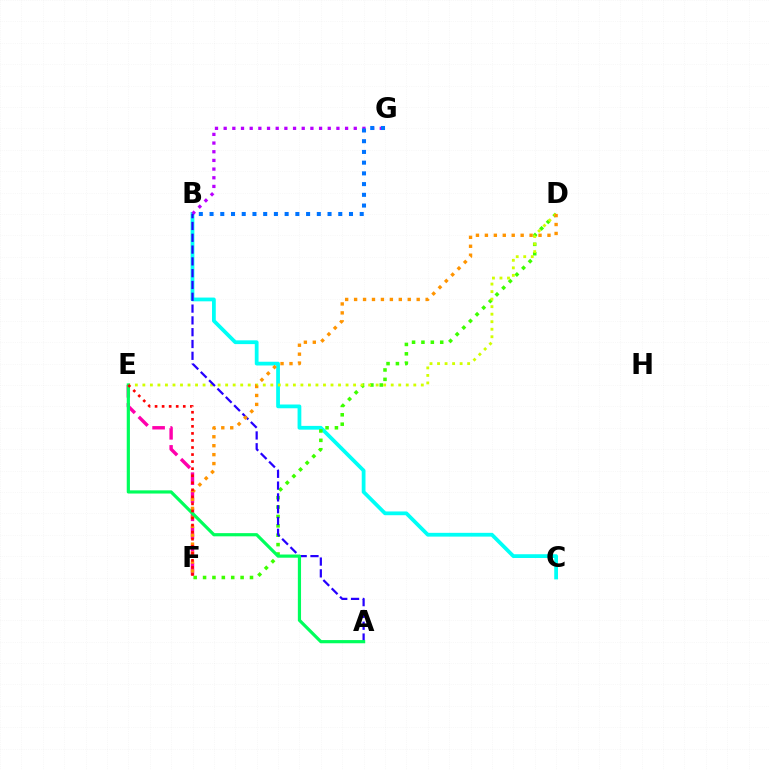{('B', 'C'): [{'color': '#00fff6', 'line_style': 'solid', 'thickness': 2.71}], ('E', 'F'): [{'color': '#ff00ac', 'line_style': 'dashed', 'thickness': 2.45}, {'color': '#ff0000', 'line_style': 'dotted', 'thickness': 1.92}], ('D', 'F'): [{'color': '#3dff00', 'line_style': 'dotted', 'thickness': 2.55}, {'color': '#ff9400', 'line_style': 'dotted', 'thickness': 2.43}], ('B', 'G'): [{'color': '#b900ff', 'line_style': 'dotted', 'thickness': 2.36}, {'color': '#0074ff', 'line_style': 'dotted', 'thickness': 2.91}], ('D', 'E'): [{'color': '#d1ff00', 'line_style': 'dotted', 'thickness': 2.04}], ('A', 'B'): [{'color': '#2500ff', 'line_style': 'dashed', 'thickness': 1.6}], ('A', 'E'): [{'color': '#00ff5c', 'line_style': 'solid', 'thickness': 2.3}]}